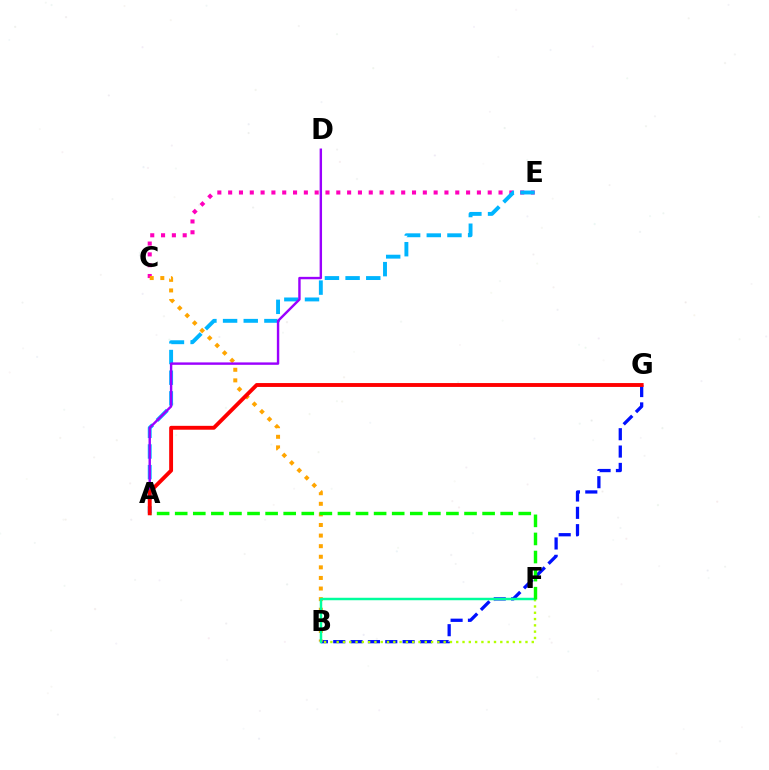{('B', 'G'): [{'color': '#0010ff', 'line_style': 'dashed', 'thickness': 2.36}], ('C', 'E'): [{'color': '#ff00bd', 'line_style': 'dotted', 'thickness': 2.94}], ('A', 'E'): [{'color': '#00b5ff', 'line_style': 'dashed', 'thickness': 2.81}], ('B', 'C'): [{'color': '#ffa500', 'line_style': 'dotted', 'thickness': 2.88}], ('B', 'F'): [{'color': '#b3ff00', 'line_style': 'dotted', 'thickness': 1.71}, {'color': '#00ff9d', 'line_style': 'solid', 'thickness': 1.77}], ('A', 'D'): [{'color': '#9b00ff', 'line_style': 'solid', 'thickness': 1.74}], ('A', 'F'): [{'color': '#08ff00', 'line_style': 'dashed', 'thickness': 2.46}], ('A', 'G'): [{'color': '#ff0000', 'line_style': 'solid', 'thickness': 2.79}]}